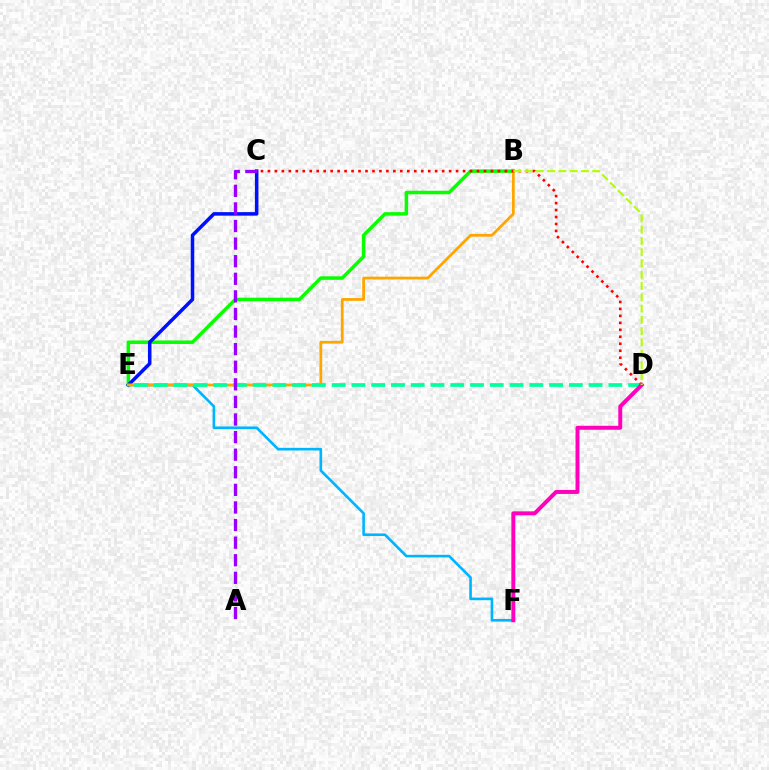{('B', 'E'): [{'color': '#08ff00', 'line_style': 'solid', 'thickness': 2.53}, {'color': '#ffa500', 'line_style': 'solid', 'thickness': 1.99}], ('C', 'E'): [{'color': '#0010ff', 'line_style': 'solid', 'thickness': 2.54}], ('E', 'F'): [{'color': '#00b5ff', 'line_style': 'solid', 'thickness': 1.89}], ('D', 'E'): [{'color': '#00ff9d', 'line_style': 'dashed', 'thickness': 2.68}], ('C', 'D'): [{'color': '#ff0000', 'line_style': 'dotted', 'thickness': 1.89}], ('D', 'F'): [{'color': '#ff00bd', 'line_style': 'solid', 'thickness': 2.86}], ('B', 'D'): [{'color': '#b3ff00', 'line_style': 'dashed', 'thickness': 1.53}], ('A', 'C'): [{'color': '#9b00ff', 'line_style': 'dashed', 'thickness': 2.39}]}